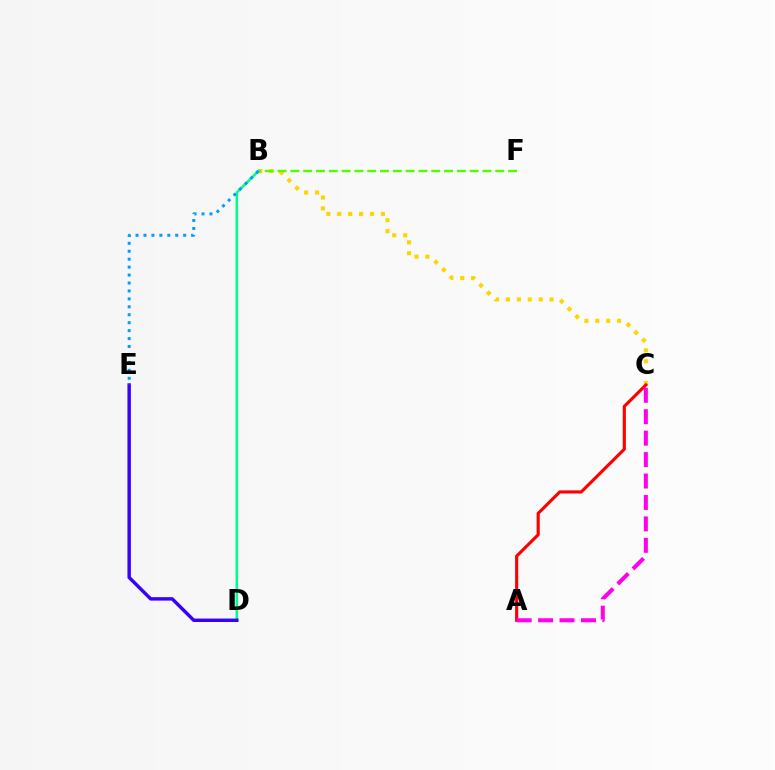{('B', 'C'): [{'color': '#ffd500', 'line_style': 'dotted', 'thickness': 2.96}], ('B', 'F'): [{'color': '#4fff00', 'line_style': 'dashed', 'thickness': 1.74}], ('A', 'C'): [{'color': '#ff0000', 'line_style': 'solid', 'thickness': 2.25}, {'color': '#ff00ed', 'line_style': 'dashed', 'thickness': 2.91}], ('B', 'D'): [{'color': '#00ff86', 'line_style': 'solid', 'thickness': 1.83}], ('D', 'E'): [{'color': '#3700ff', 'line_style': 'solid', 'thickness': 2.47}], ('B', 'E'): [{'color': '#009eff', 'line_style': 'dotted', 'thickness': 2.16}]}